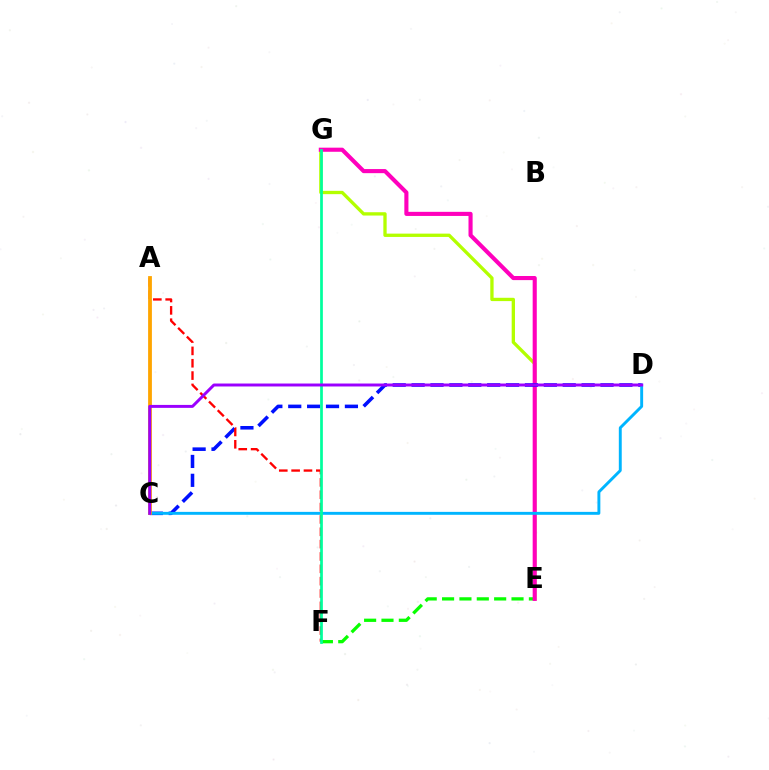{('E', 'G'): [{'color': '#b3ff00', 'line_style': 'solid', 'thickness': 2.39}, {'color': '#ff00bd', 'line_style': 'solid', 'thickness': 2.96}], ('E', 'F'): [{'color': '#08ff00', 'line_style': 'dashed', 'thickness': 2.36}], ('C', 'D'): [{'color': '#0010ff', 'line_style': 'dashed', 'thickness': 2.57}, {'color': '#00b5ff', 'line_style': 'solid', 'thickness': 2.1}, {'color': '#9b00ff', 'line_style': 'solid', 'thickness': 2.13}], ('A', 'F'): [{'color': '#ff0000', 'line_style': 'dashed', 'thickness': 1.68}], ('F', 'G'): [{'color': '#00ff9d', 'line_style': 'solid', 'thickness': 1.96}], ('A', 'C'): [{'color': '#ffa500', 'line_style': 'solid', 'thickness': 2.73}]}